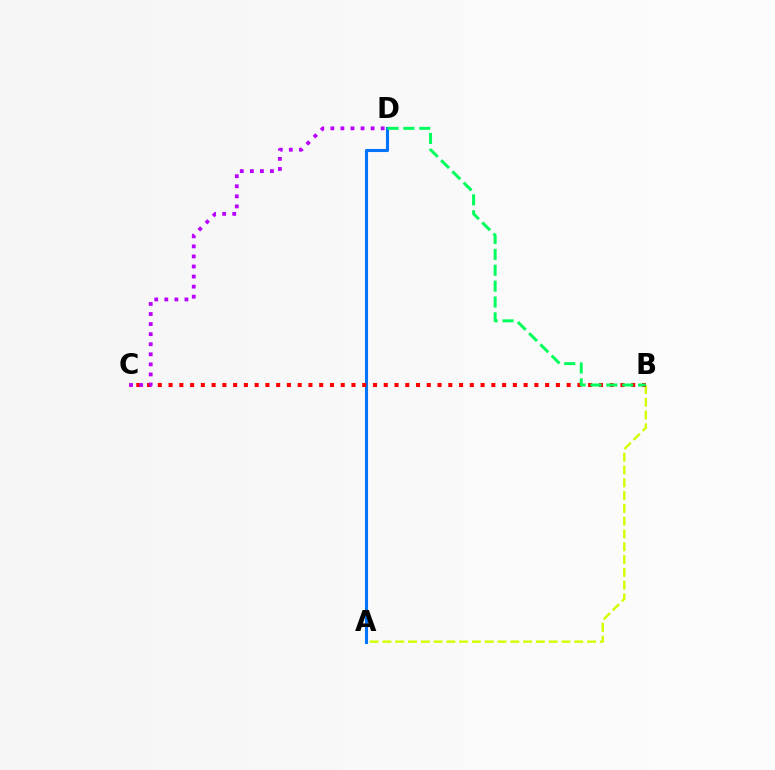{('A', 'D'): [{'color': '#0074ff', 'line_style': 'solid', 'thickness': 2.22}], ('A', 'B'): [{'color': '#d1ff00', 'line_style': 'dashed', 'thickness': 1.74}], ('B', 'C'): [{'color': '#ff0000', 'line_style': 'dotted', 'thickness': 2.92}], ('B', 'D'): [{'color': '#00ff5c', 'line_style': 'dashed', 'thickness': 2.16}], ('C', 'D'): [{'color': '#b900ff', 'line_style': 'dotted', 'thickness': 2.73}]}